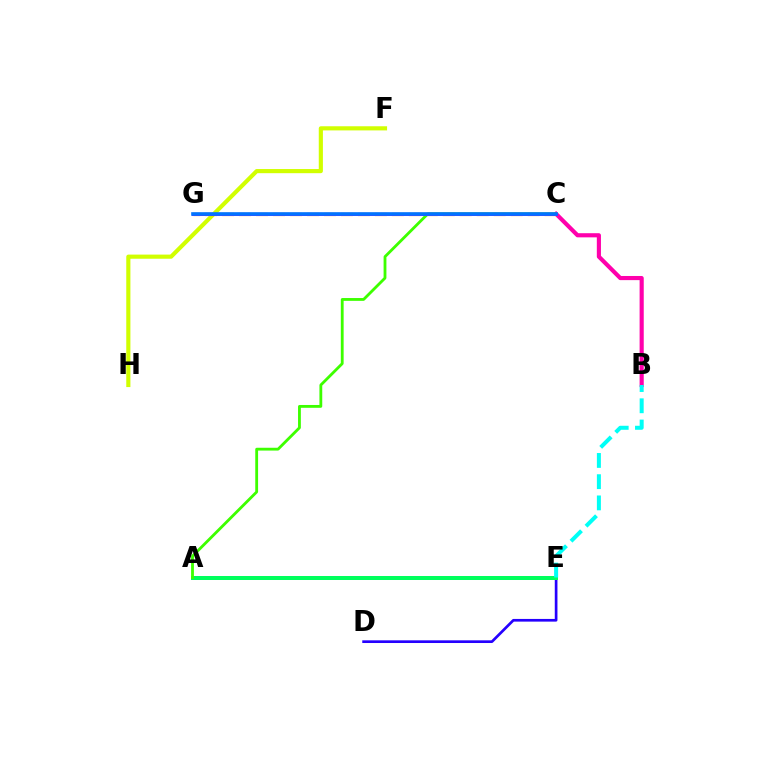{('D', 'E'): [{'color': '#2500ff', 'line_style': 'solid', 'thickness': 1.93}], ('A', 'E'): [{'color': '#00ff5c', 'line_style': 'solid', 'thickness': 2.88}], ('B', 'C'): [{'color': '#ff00ac', 'line_style': 'solid', 'thickness': 2.98}], ('B', 'E'): [{'color': '#00fff6', 'line_style': 'dashed', 'thickness': 2.88}], ('F', 'H'): [{'color': '#d1ff00', 'line_style': 'solid', 'thickness': 2.98}], ('C', 'G'): [{'color': '#ff0000', 'line_style': 'dashed', 'thickness': 1.5}, {'color': '#ff9400', 'line_style': 'dashed', 'thickness': 2.31}, {'color': '#b900ff', 'line_style': 'solid', 'thickness': 2.17}, {'color': '#0074ff', 'line_style': 'solid', 'thickness': 2.61}], ('A', 'C'): [{'color': '#3dff00', 'line_style': 'solid', 'thickness': 2.03}]}